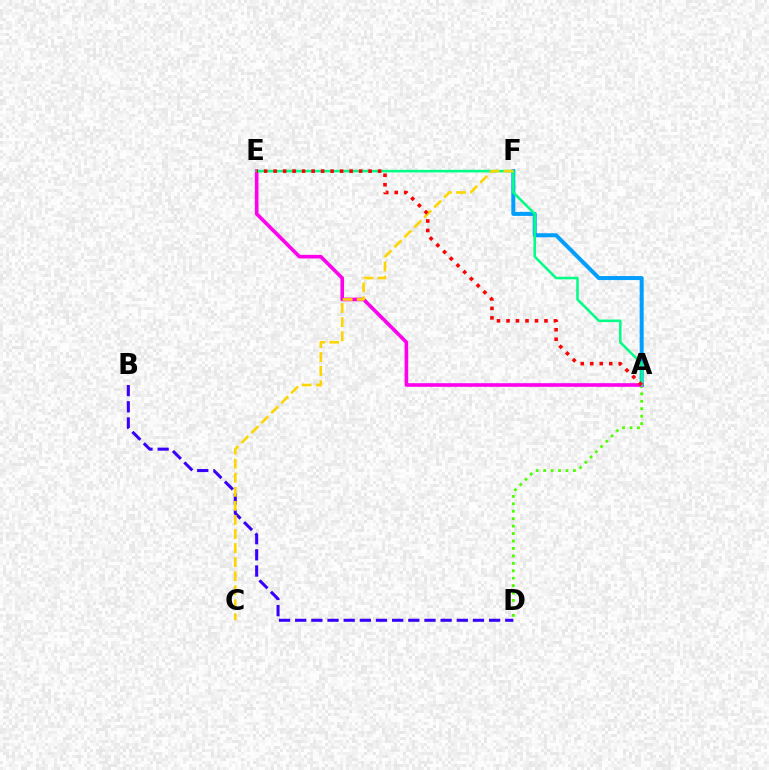{('B', 'D'): [{'color': '#3700ff', 'line_style': 'dashed', 'thickness': 2.2}], ('A', 'D'): [{'color': '#4fff00', 'line_style': 'dotted', 'thickness': 2.02}], ('A', 'F'): [{'color': '#009eff', 'line_style': 'solid', 'thickness': 2.89}], ('A', 'E'): [{'color': '#ff00ed', 'line_style': 'solid', 'thickness': 2.61}, {'color': '#00ff86', 'line_style': 'solid', 'thickness': 1.84}, {'color': '#ff0000', 'line_style': 'dotted', 'thickness': 2.58}], ('C', 'F'): [{'color': '#ffd500', 'line_style': 'dashed', 'thickness': 1.91}]}